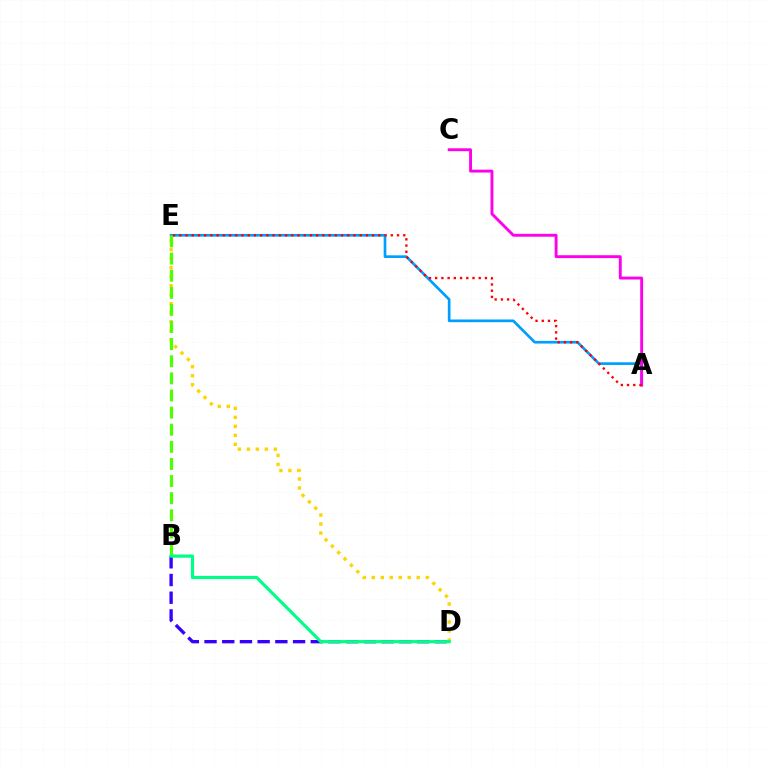{('D', 'E'): [{'color': '#ffd500', 'line_style': 'dotted', 'thickness': 2.44}], ('A', 'E'): [{'color': '#009eff', 'line_style': 'solid', 'thickness': 1.93}, {'color': '#ff0000', 'line_style': 'dotted', 'thickness': 1.69}], ('B', 'D'): [{'color': '#3700ff', 'line_style': 'dashed', 'thickness': 2.41}, {'color': '#00ff86', 'line_style': 'solid', 'thickness': 2.29}], ('A', 'C'): [{'color': '#ff00ed', 'line_style': 'solid', 'thickness': 2.08}], ('B', 'E'): [{'color': '#4fff00', 'line_style': 'dashed', 'thickness': 2.32}]}